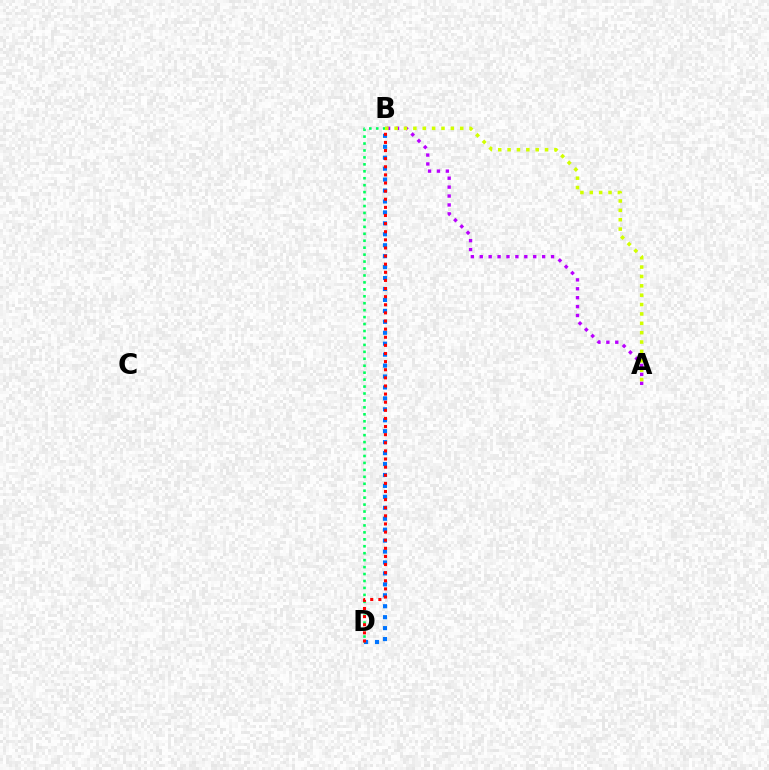{('A', 'B'): [{'color': '#b900ff', 'line_style': 'dotted', 'thickness': 2.42}, {'color': '#d1ff00', 'line_style': 'dotted', 'thickness': 2.55}], ('B', 'D'): [{'color': '#0074ff', 'line_style': 'dotted', 'thickness': 2.97}, {'color': '#00ff5c', 'line_style': 'dotted', 'thickness': 1.89}, {'color': '#ff0000', 'line_style': 'dotted', 'thickness': 2.21}]}